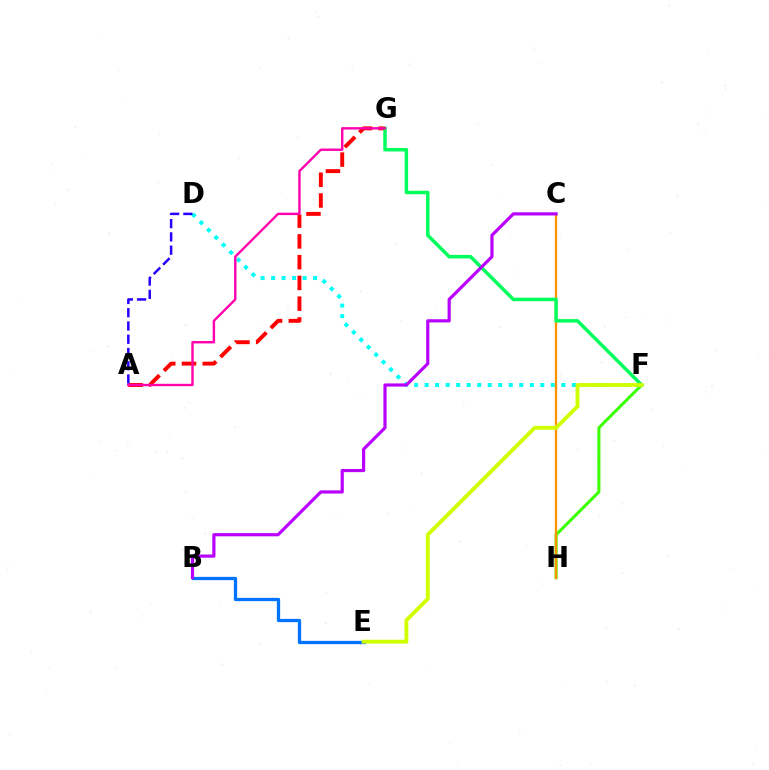{('B', 'E'): [{'color': '#0074ff', 'line_style': 'solid', 'thickness': 2.36}], ('D', 'F'): [{'color': '#00fff6', 'line_style': 'dotted', 'thickness': 2.86}], ('F', 'H'): [{'color': '#3dff00', 'line_style': 'solid', 'thickness': 2.21}], ('C', 'H'): [{'color': '#ff9400', 'line_style': 'solid', 'thickness': 1.67}], ('A', 'G'): [{'color': '#ff0000', 'line_style': 'dashed', 'thickness': 2.82}, {'color': '#ff00ac', 'line_style': 'solid', 'thickness': 1.72}], ('F', 'G'): [{'color': '#00ff5c', 'line_style': 'solid', 'thickness': 2.51}], ('A', 'D'): [{'color': '#2500ff', 'line_style': 'dashed', 'thickness': 1.8}], ('E', 'F'): [{'color': '#d1ff00', 'line_style': 'solid', 'thickness': 2.78}], ('B', 'C'): [{'color': '#b900ff', 'line_style': 'solid', 'thickness': 2.29}]}